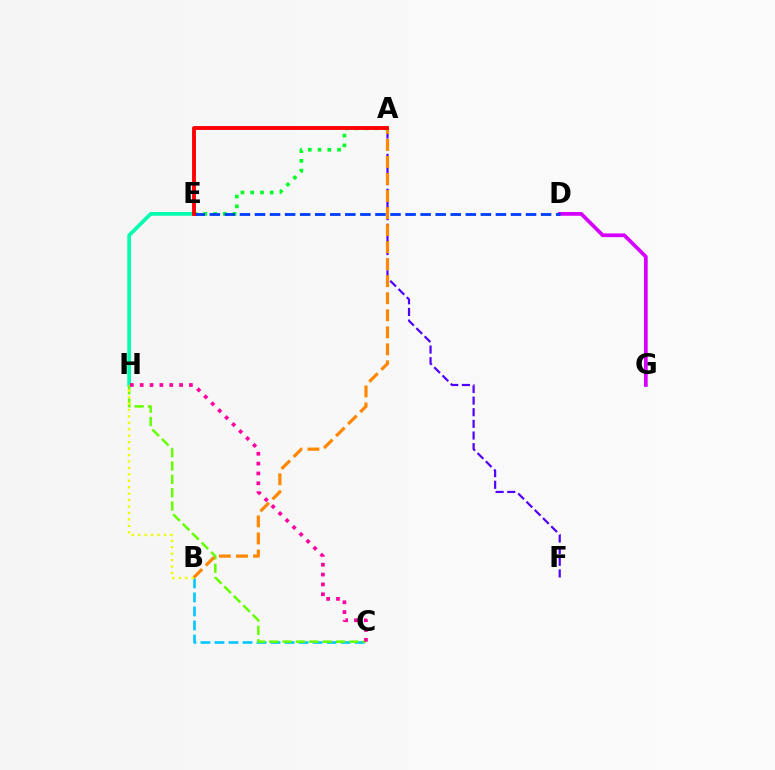{('B', 'C'): [{'color': '#00c7ff', 'line_style': 'dashed', 'thickness': 1.9}], ('E', 'H'): [{'color': '#00ffaf', 'line_style': 'solid', 'thickness': 2.69}], ('D', 'G'): [{'color': '#d600ff', 'line_style': 'solid', 'thickness': 2.69}], ('A', 'F'): [{'color': '#4f00ff', 'line_style': 'dashed', 'thickness': 1.58}], ('C', 'H'): [{'color': '#66ff00', 'line_style': 'dashed', 'thickness': 1.81}, {'color': '#ff00a0', 'line_style': 'dotted', 'thickness': 2.68}], ('B', 'H'): [{'color': '#eeff00', 'line_style': 'dotted', 'thickness': 1.75}], ('A', 'B'): [{'color': '#ff8800', 'line_style': 'dashed', 'thickness': 2.31}], ('A', 'E'): [{'color': '#00ff27', 'line_style': 'dotted', 'thickness': 2.65}, {'color': '#ff0000', 'line_style': 'solid', 'thickness': 2.78}], ('D', 'E'): [{'color': '#003fff', 'line_style': 'dashed', 'thickness': 2.05}]}